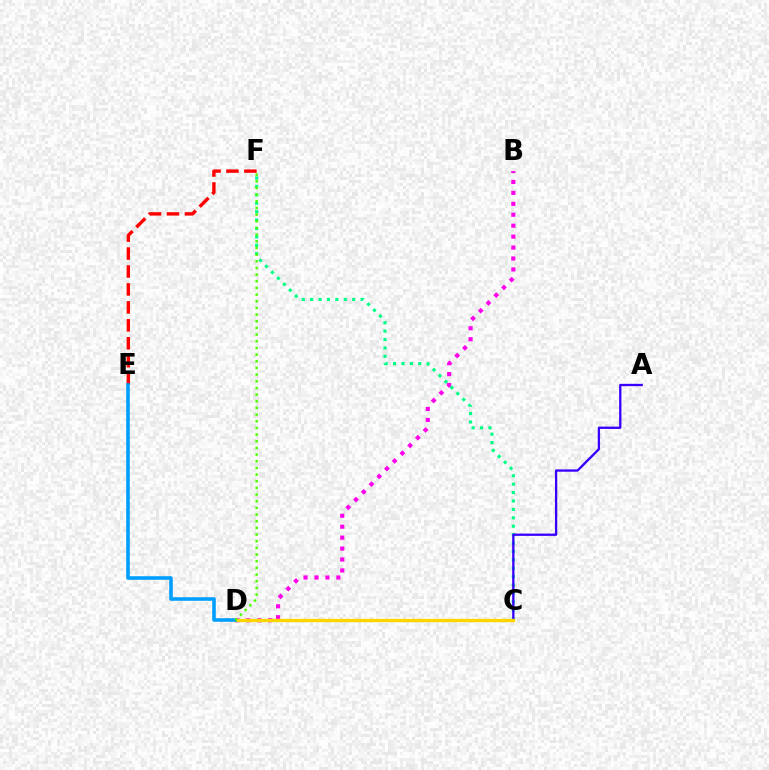{('B', 'D'): [{'color': '#ff00ed', 'line_style': 'dotted', 'thickness': 2.97}], ('C', 'F'): [{'color': '#00ff86', 'line_style': 'dotted', 'thickness': 2.28}], ('E', 'F'): [{'color': '#ff0000', 'line_style': 'dashed', 'thickness': 2.44}], ('A', 'C'): [{'color': '#3700ff', 'line_style': 'solid', 'thickness': 1.66}], ('C', 'D'): [{'color': '#ffd500', 'line_style': 'solid', 'thickness': 2.43}], ('D', 'E'): [{'color': '#009eff', 'line_style': 'solid', 'thickness': 2.58}], ('D', 'F'): [{'color': '#4fff00', 'line_style': 'dotted', 'thickness': 1.81}]}